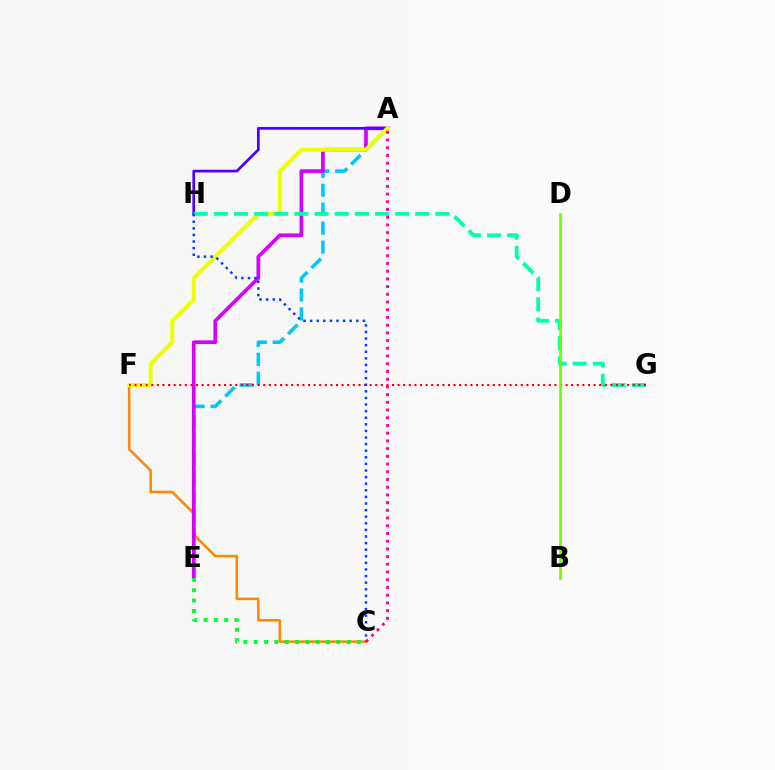{('A', 'E'): [{'color': '#00c7ff', 'line_style': 'dashed', 'thickness': 2.57}, {'color': '#d600ff', 'line_style': 'solid', 'thickness': 2.67}], ('C', 'F'): [{'color': '#ff8800', 'line_style': 'solid', 'thickness': 1.84}], ('C', 'E'): [{'color': '#00ff27', 'line_style': 'dotted', 'thickness': 2.8}], ('A', 'H'): [{'color': '#4f00ff', 'line_style': 'solid', 'thickness': 1.96}], ('A', 'F'): [{'color': '#eeff00', 'line_style': 'solid', 'thickness': 2.89}], ('G', 'H'): [{'color': '#00ffaf', 'line_style': 'dashed', 'thickness': 2.74}], ('F', 'G'): [{'color': '#ff0000', 'line_style': 'dotted', 'thickness': 1.52}], ('C', 'H'): [{'color': '#003fff', 'line_style': 'dotted', 'thickness': 1.79}], ('A', 'C'): [{'color': '#ff00a0', 'line_style': 'dotted', 'thickness': 2.1}], ('B', 'D'): [{'color': '#66ff00', 'line_style': 'solid', 'thickness': 1.86}]}